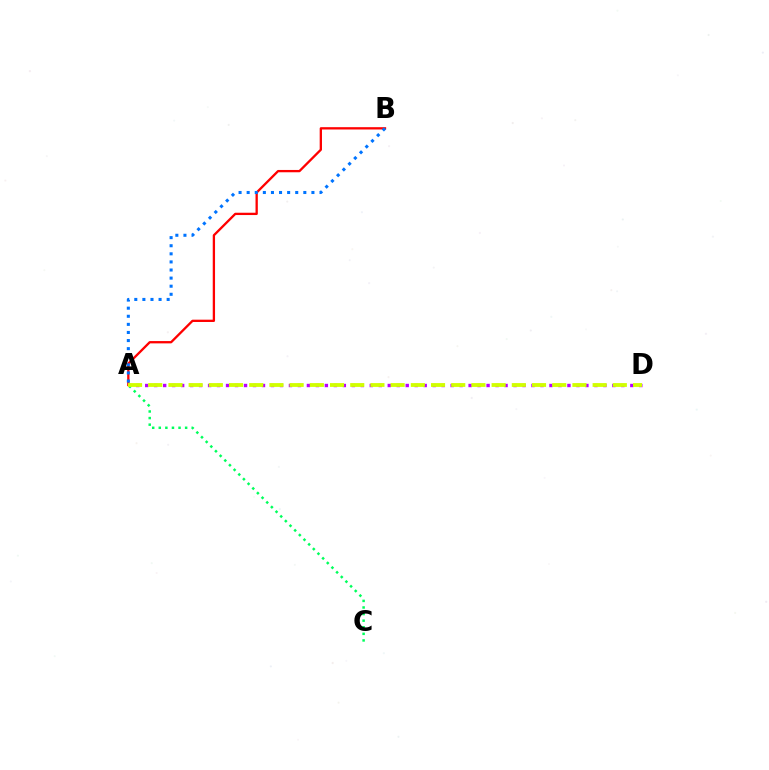{('A', 'D'): [{'color': '#b900ff', 'line_style': 'dotted', 'thickness': 2.44}, {'color': '#d1ff00', 'line_style': 'dashed', 'thickness': 2.74}], ('A', 'B'): [{'color': '#ff0000', 'line_style': 'solid', 'thickness': 1.66}, {'color': '#0074ff', 'line_style': 'dotted', 'thickness': 2.2}], ('A', 'C'): [{'color': '#00ff5c', 'line_style': 'dotted', 'thickness': 1.79}]}